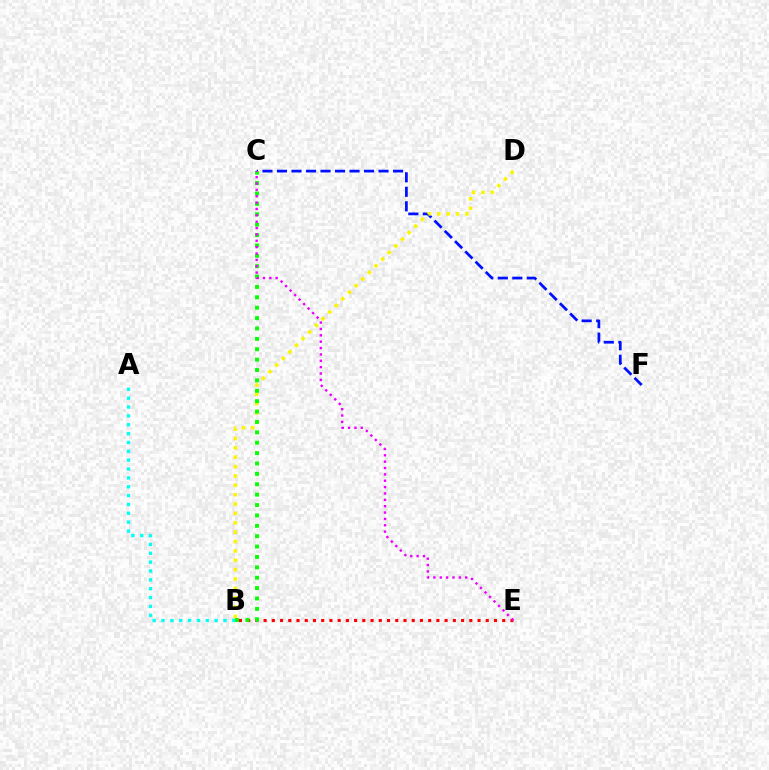{('C', 'F'): [{'color': '#0010ff', 'line_style': 'dashed', 'thickness': 1.97}], ('B', 'E'): [{'color': '#ff0000', 'line_style': 'dotted', 'thickness': 2.24}], ('B', 'D'): [{'color': '#fcf500', 'line_style': 'dotted', 'thickness': 2.55}], ('A', 'B'): [{'color': '#00fff6', 'line_style': 'dotted', 'thickness': 2.41}], ('B', 'C'): [{'color': '#08ff00', 'line_style': 'dotted', 'thickness': 2.82}], ('C', 'E'): [{'color': '#ee00ff', 'line_style': 'dotted', 'thickness': 1.73}]}